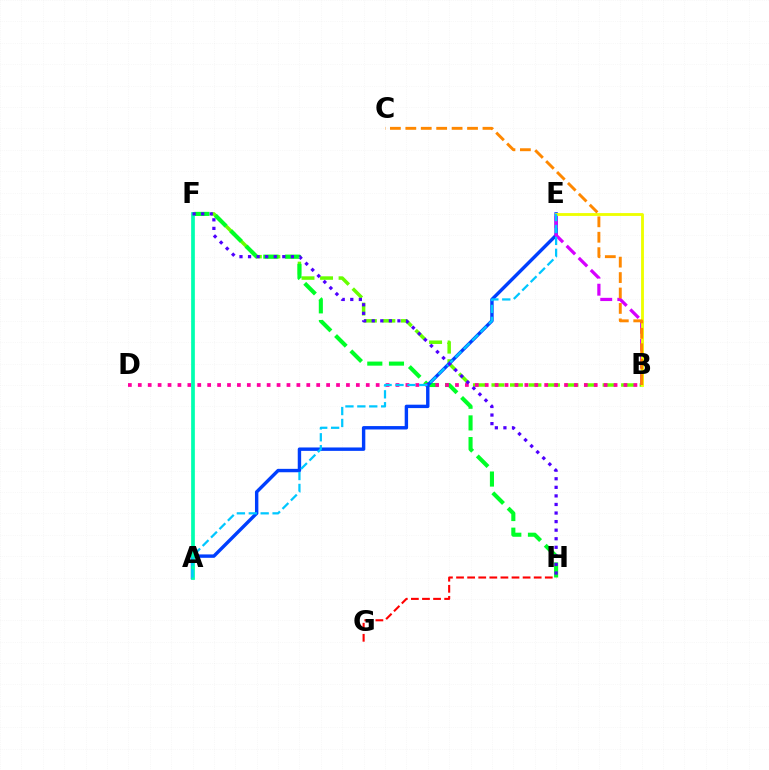{('B', 'F'): [{'color': '#66ff00', 'line_style': 'dashed', 'thickness': 2.52}], ('F', 'H'): [{'color': '#00ff27', 'line_style': 'dashed', 'thickness': 2.94}, {'color': '#4f00ff', 'line_style': 'dotted', 'thickness': 2.33}], ('B', 'D'): [{'color': '#ff00a0', 'line_style': 'dotted', 'thickness': 2.69}], ('A', 'E'): [{'color': '#003fff', 'line_style': 'solid', 'thickness': 2.45}, {'color': '#00c7ff', 'line_style': 'dashed', 'thickness': 1.62}], ('B', 'E'): [{'color': '#d600ff', 'line_style': 'dashed', 'thickness': 2.32}, {'color': '#eeff00', 'line_style': 'solid', 'thickness': 2.05}], ('A', 'F'): [{'color': '#00ffaf', 'line_style': 'solid', 'thickness': 2.67}], ('G', 'H'): [{'color': '#ff0000', 'line_style': 'dashed', 'thickness': 1.51}], ('B', 'C'): [{'color': '#ff8800', 'line_style': 'dashed', 'thickness': 2.1}]}